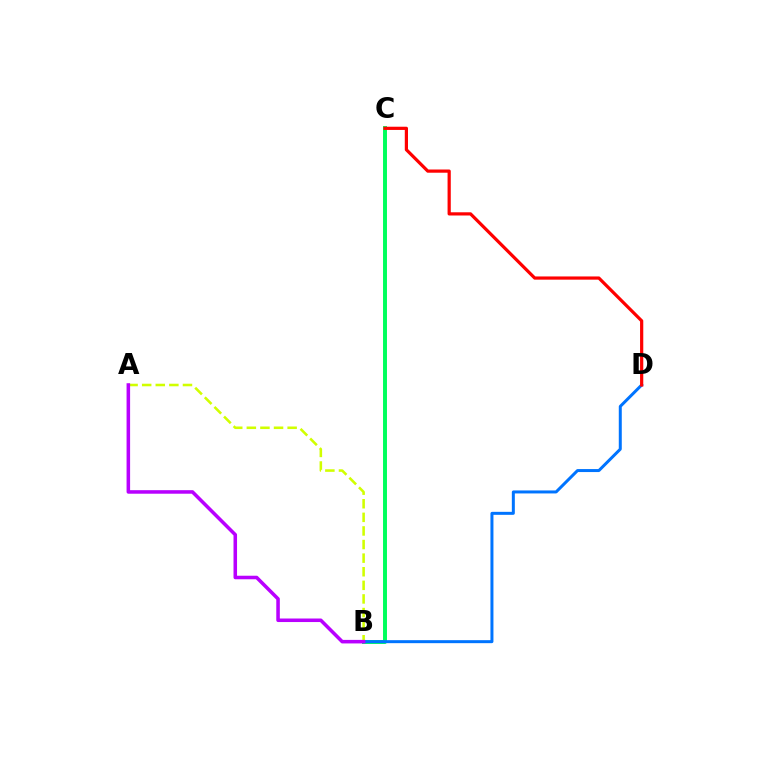{('B', 'C'): [{'color': '#00ff5c', 'line_style': 'solid', 'thickness': 2.84}], ('B', 'D'): [{'color': '#0074ff', 'line_style': 'solid', 'thickness': 2.16}], ('A', 'B'): [{'color': '#d1ff00', 'line_style': 'dashed', 'thickness': 1.85}, {'color': '#b900ff', 'line_style': 'solid', 'thickness': 2.55}], ('C', 'D'): [{'color': '#ff0000', 'line_style': 'solid', 'thickness': 2.31}]}